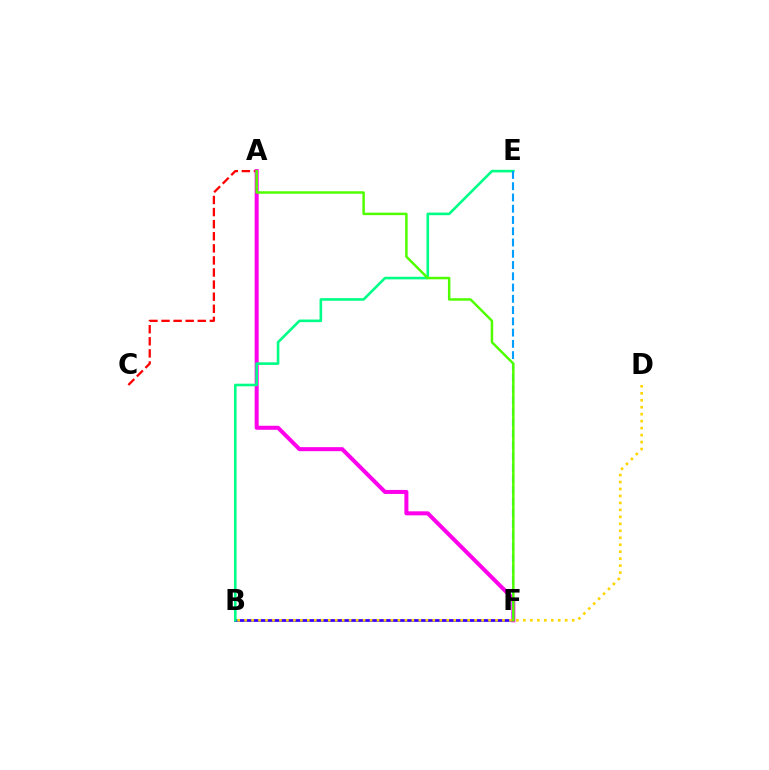{('A', 'C'): [{'color': '#ff0000', 'line_style': 'dashed', 'thickness': 1.64}], ('B', 'F'): [{'color': '#3700ff', 'line_style': 'solid', 'thickness': 1.97}], ('A', 'F'): [{'color': '#ff00ed', 'line_style': 'solid', 'thickness': 2.9}, {'color': '#4fff00', 'line_style': 'solid', 'thickness': 1.79}], ('B', 'E'): [{'color': '#00ff86', 'line_style': 'solid', 'thickness': 1.88}], ('E', 'F'): [{'color': '#009eff', 'line_style': 'dashed', 'thickness': 1.53}], ('B', 'D'): [{'color': '#ffd500', 'line_style': 'dotted', 'thickness': 1.89}]}